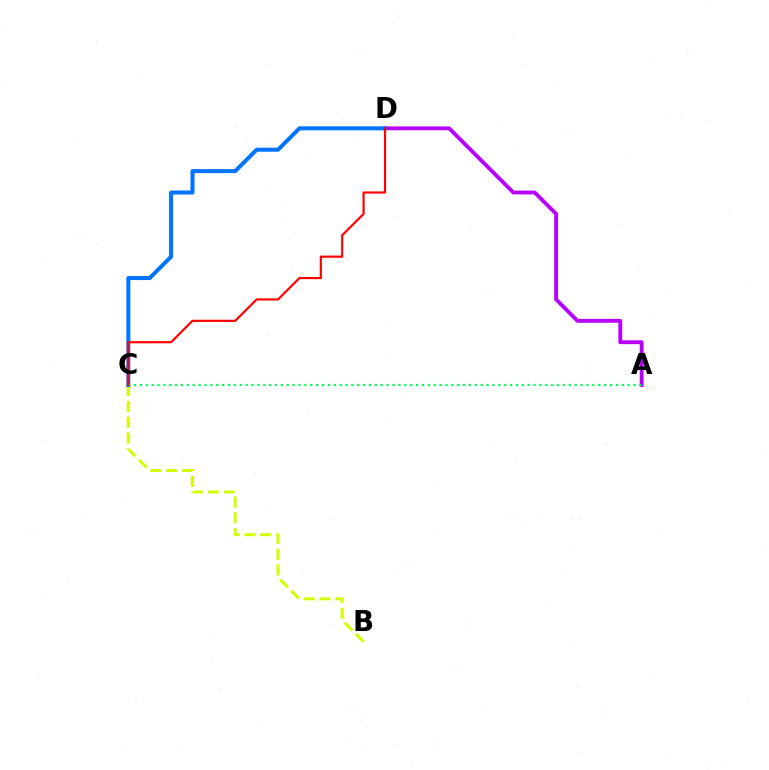{('B', 'C'): [{'color': '#d1ff00', 'line_style': 'dashed', 'thickness': 2.15}], ('A', 'D'): [{'color': '#b900ff', 'line_style': 'solid', 'thickness': 2.78}], ('C', 'D'): [{'color': '#0074ff', 'line_style': 'solid', 'thickness': 2.9}, {'color': '#ff0000', 'line_style': 'solid', 'thickness': 1.56}], ('A', 'C'): [{'color': '#00ff5c', 'line_style': 'dotted', 'thickness': 1.6}]}